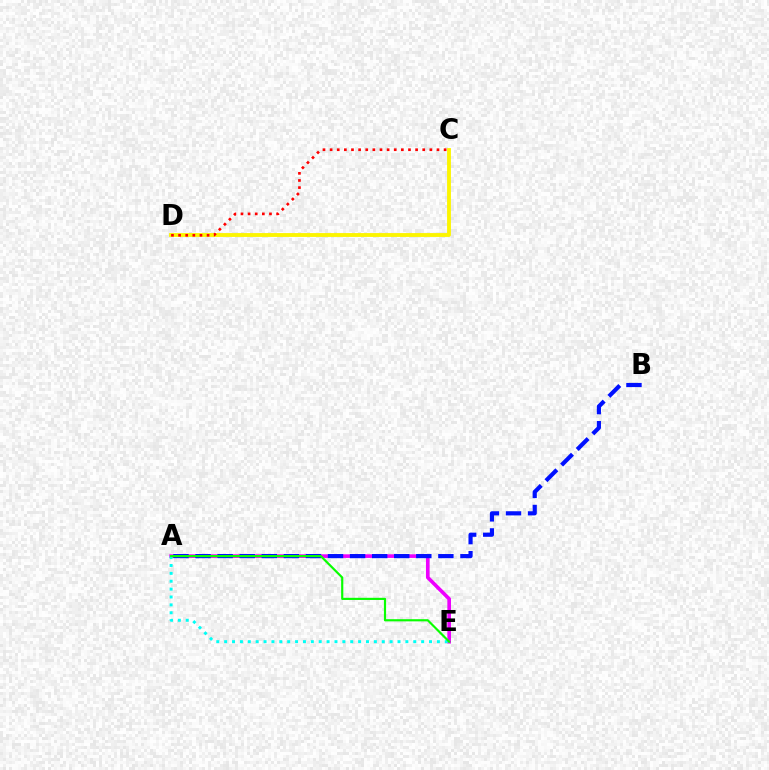{('A', 'E'): [{'color': '#ee00ff', 'line_style': 'solid', 'thickness': 2.62}, {'color': '#00fff6', 'line_style': 'dotted', 'thickness': 2.14}, {'color': '#08ff00', 'line_style': 'solid', 'thickness': 1.56}], ('A', 'B'): [{'color': '#0010ff', 'line_style': 'dashed', 'thickness': 3.0}], ('C', 'D'): [{'color': '#fcf500', 'line_style': 'solid', 'thickness': 2.78}, {'color': '#ff0000', 'line_style': 'dotted', 'thickness': 1.94}]}